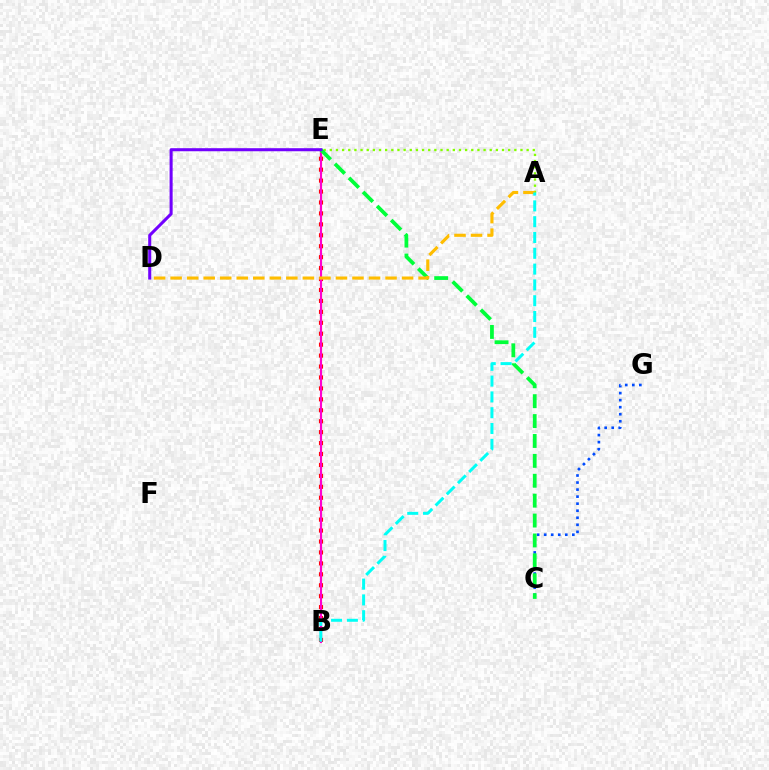{('C', 'G'): [{'color': '#004bff', 'line_style': 'dotted', 'thickness': 1.91}], ('B', 'E'): [{'color': '#ff0000', 'line_style': 'dotted', 'thickness': 2.97}, {'color': '#ff00cf', 'line_style': 'solid', 'thickness': 1.56}], ('A', 'E'): [{'color': '#84ff00', 'line_style': 'dotted', 'thickness': 1.67}], ('C', 'E'): [{'color': '#00ff39', 'line_style': 'dashed', 'thickness': 2.7}], ('A', 'D'): [{'color': '#ffbd00', 'line_style': 'dashed', 'thickness': 2.25}], ('D', 'E'): [{'color': '#7200ff', 'line_style': 'solid', 'thickness': 2.19}], ('A', 'B'): [{'color': '#00fff6', 'line_style': 'dashed', 'thickness': 2.15}]}